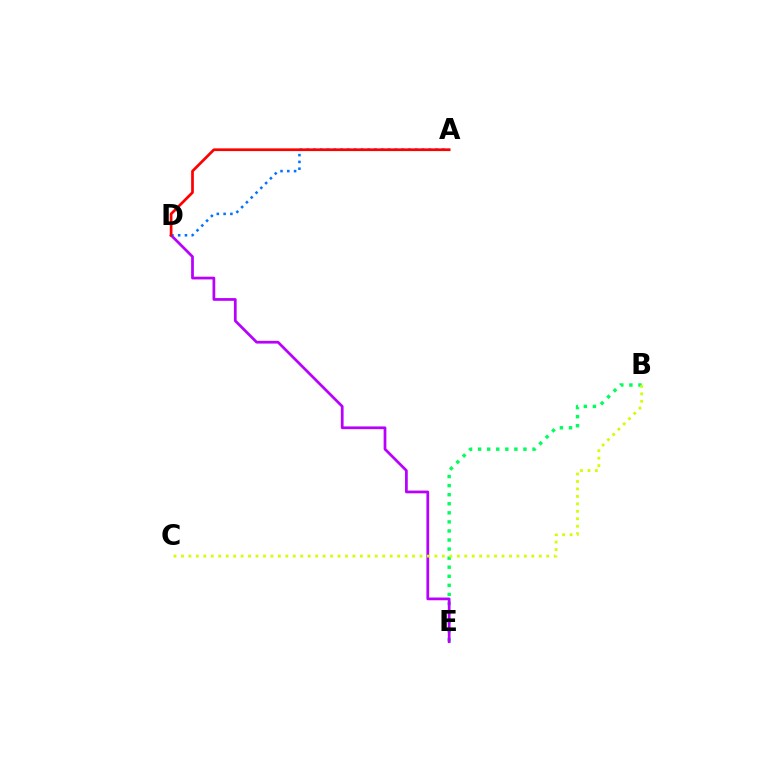{('B', 'E'): [{'color': '#00ff5c', 'line_style': 'dotted', 'thickness': 2.46}], ('D', 'E'): [{'color': '#b900ff', 'line_style': 'solid', 'thickness': 1.97}], ('B', 'C'): [{'color': '#d1ff00', 'line_style': 'dotted', 'thickness': 2.03}], ('A', 'D'): [{'color': '#0074ff', 'line_style': 'dotted', 'thickness': 1.84}, {'color': '#ff0000', 'line_style': 'solid', 'thickness': 1.96}]}